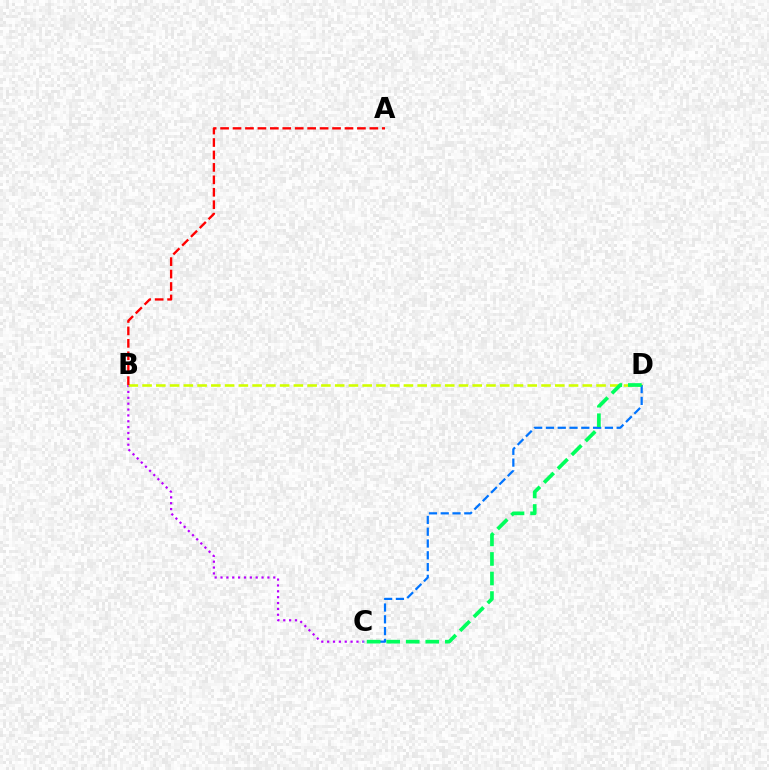{('B', 'C'): [{'color': '#b900ff', 'line_style': 'dotted', 'thickness': 1.59}], ('B', 'D'): [{'color': '#d1ff00', 'line_style': 'dashed', 'thickness': 1.87}], ('C', 'D'): [{'color': '#0074ff', 'line_style': 'dashed', 'thickness': 1.6}, {'color': '#00ff5c', 'line_style': 'dashed', 'thickness': 2.66}], ('A', 'B'): [{'color': '#ff0000', 'line_style': 'dashed', 'thickness': 1.69}]}